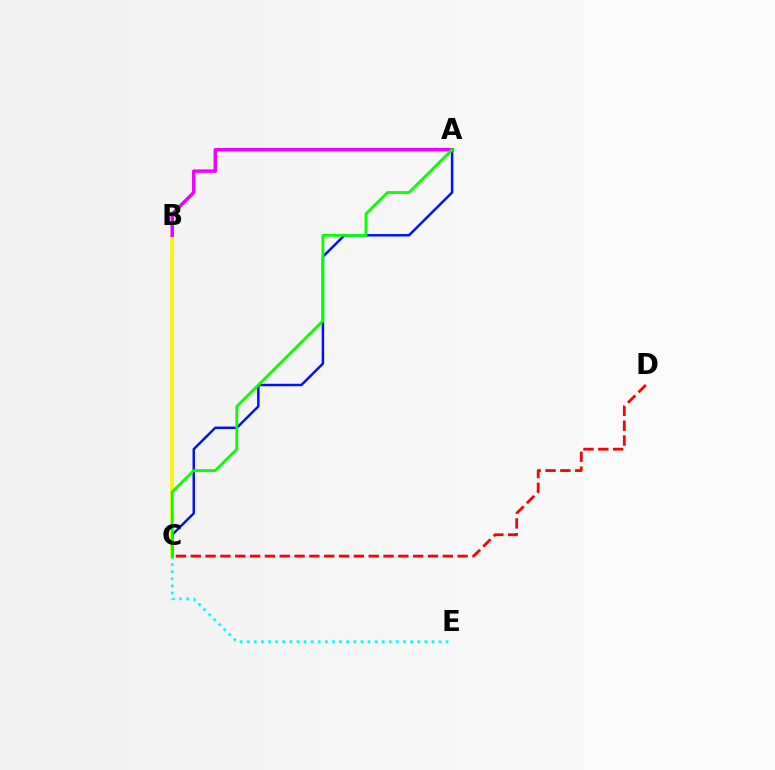{('C', 'E'): [{'color': '#00fff6', 'line_style': 'dotted', 'thickness': 1.93}], ('B', 'C'): [{'color': '#fcf500', 'line_style': 'solid', 'thickness': 2.59}], ('A', 'C'): [{'color': '#0010ff', 'line_style': 'solid', 'thickness': 1.77}, {'color': '#08ff00', 'line_style': 'solid', 'thickness': 2.01}], ('A', 'B'): [{'color': '#ee00ff', 'line_style': 'solid', 'thickness': 2.48}], ('C', 'D'): [{'color': '#ff0000', 'line_style': 'dashed', 'thickness': 2.01}]}